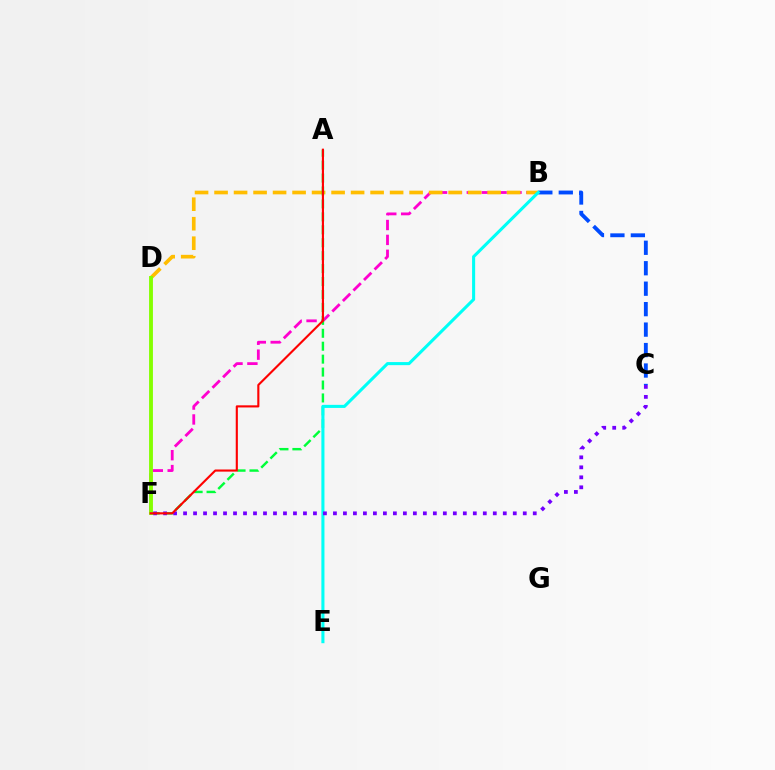{('B', 'F'): [{'color': '#ff00cf', 'line_style': 'dashed', 'thickness': 2.02}], ('B', 'C'): [{'color': '#004bff', 'line_style': 'dashed', 'thickness': 2.78}], ('B', 'D'): [{'color': '#ffbd00', 'line_style': 'dashed', 'thickness': 2.65}], ('A', 'F'): [{'color': '#00ff39', 'line_style': 'dashed', 'thickness': 1.76}, {'color': '#ff0000', 'line_style': 'solid', 'thickness': 1.53}], ('B', 'E'): [{'color': '#00fff6', 'line_style': 'solid', 'thickness': 2.21}], ('C', 'F'): [{'color': '#7200ff', 'line_style': 'dotted', 'thickness': 2.71}], ('D', 'F'): [{'color': '#84ff00', 'line_style': 'solid', 'thickness': 2.79}]}